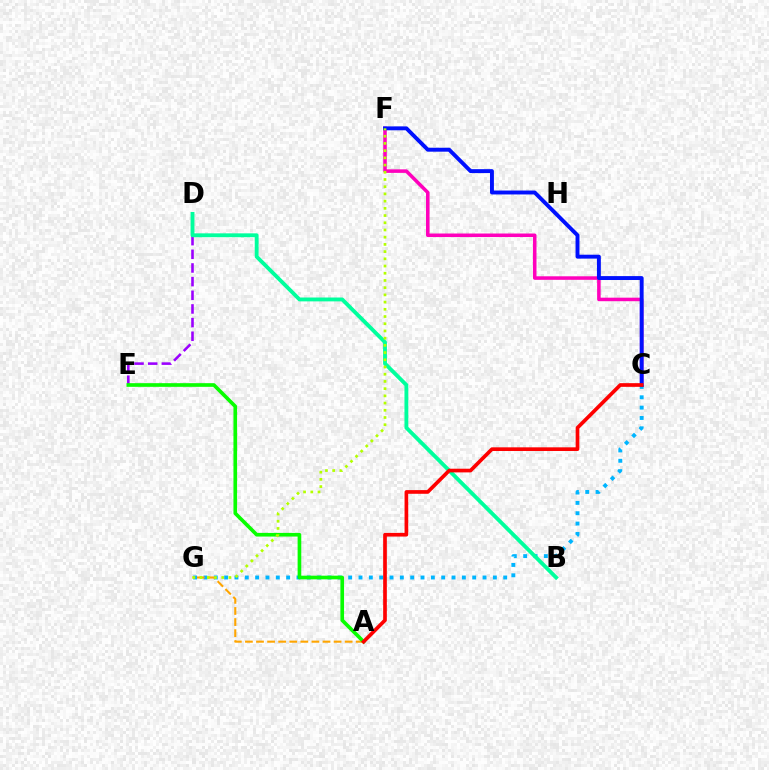{('D', 'E'): [{'color': '#9b00ff', 'line_style': 'dashed', 'thickness': 1.86}], ('C', 'F'): [{'color': '#ff00bd', 'line_style': 'solid', 'thickness': 2.54}, {'color': '#0010ff', 'line_style': 'solid', 'thickness': 2.82}], ('C', 'G'): [{'color': '#00b5ff', 'line_style': 'dotted', 'thickness': 2.81}], ('A', 'G'): [{'color': '#ffa500', 'line_style': 'dashed', 'thickness': 1.51}], ('A', 'E'): [{'color': '#08ff00', 'line_style': 'solid', 'thickness': 2.63}], ('B', 'D'): [{'color': '#00ff9d', 'line_style': 'solid', 'thickness': 2.78}], ('F', 'G'): [{'color': '#b3ff00', 'line_style': 'dotted', 'thickness': 1.96}], ('A', 'C'): [{'color': '#ff0000', 'line_style': 'solid', 'thickness': 2.65}]}